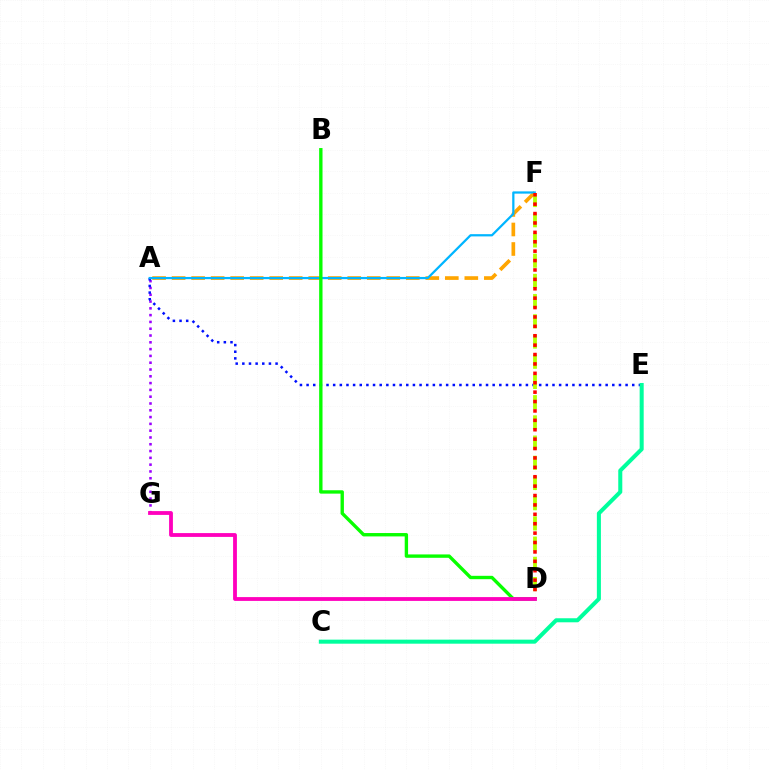{('A', 'G'): [{'color': '#9b00ff', 'line_style': 'dotted', 'thickness': 1.85}], ('A', 'F'): [{'color': '#ffa500', 'line_style': 'dashed', 'thickness': 2.65}, {'color': '#00b5ff', 'line_style': 'solid', 'thickness': 1.62}], ('A', 'E'): [{'color': '#0010ff', 'line_style': 'dotted', 'thickness': 1.81}], ('C', 'E'): [{'color': '#00ff9d', 'line_style': 'solid', 'thickness': 2.91}], ('D', 'F'): [{'color': '#b3ff00', 'line_style': 'dashed', 'thickness': 2.75}, {'color': '#ff0000', 'line_style': 'dotted', 'thickness': 2.55}], ('B', 'D'): [{'color': '#08ff00', 'line_style': 'solid', 'thickness': 2.42}], ('D', 'G'): [{'color': '#ff00bd', 'line_style': 'solid', 'thickness': 2.74}]}